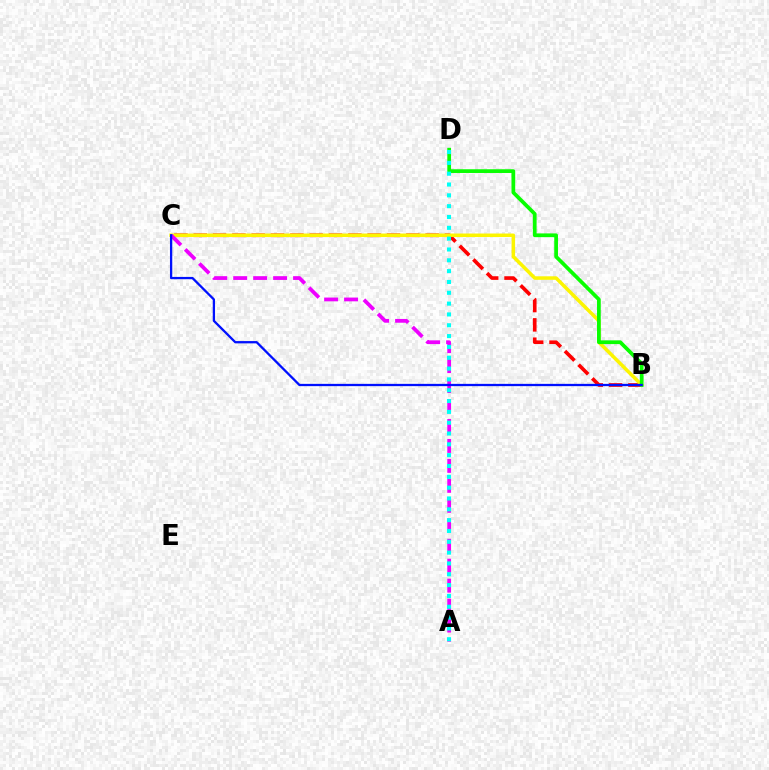{('B', 'C'): [{'color': '#ff0000', 'line_style': 'dashed', 'thickness': 2.63}, {'color': '#fcf500', 'line_style': 'solid', 'thickness': 2.54}, {'color': '#0010ff', 'line_style': 'solid', 'thickness': 1.64}], ('B', 'D'): [{'color': '#08ff00', 'line_style': 'solid', 'thickness': 2.69}], ('A', 'C'): [{'color': '#ee00ff', 'line_style': 'dashed', 'thickness': 2.71}], ('A', 'D'): [{'color': '#00fff6', 'line_style': 'dotted', 'thickness': 2.94}]}